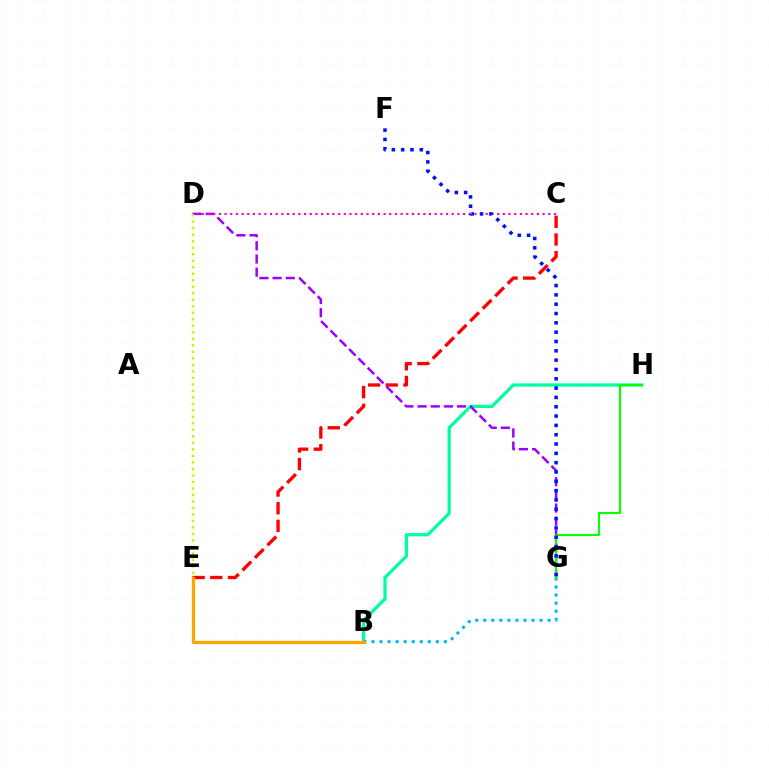{('B', 'H'): [{'color': '#00ff9d', 'line_style': 'solid', 'thickness': 2.33}], ('C', 'E'): [{'color': '#ff0000', 'line_style': 'dashed', 'thickness': 2.4}], ('D', 'G'): [{'color': '#9b00ff', 'line_style': 'dashed', 'thickness': 1.79}], ('B', 'G'): [{'color': '#00b5ff', 'line_style': 'dotted', 'thickness': 2.19}], ('B', 'E'): [{'color': '#ffa500', 'line_style': 'solid', 'thickness': 2.34}], ('G', 'H'): [{'color': '#08ff00', 'line_style': 'solid', 'thickness': 1.52}], ('D', 'E'): [{'color': '#b3ff00', 'line_style': 'dotted', 'thickness': 1.77}], ('C', 'D'): [{'color': '#ff00bd', 'line_style': 'dotted', 'thickness': 1.54}], ('F', 'G'): [{'color': '#0010ff', 'line_style': 'dotted', 'thickness': 2.53}]}